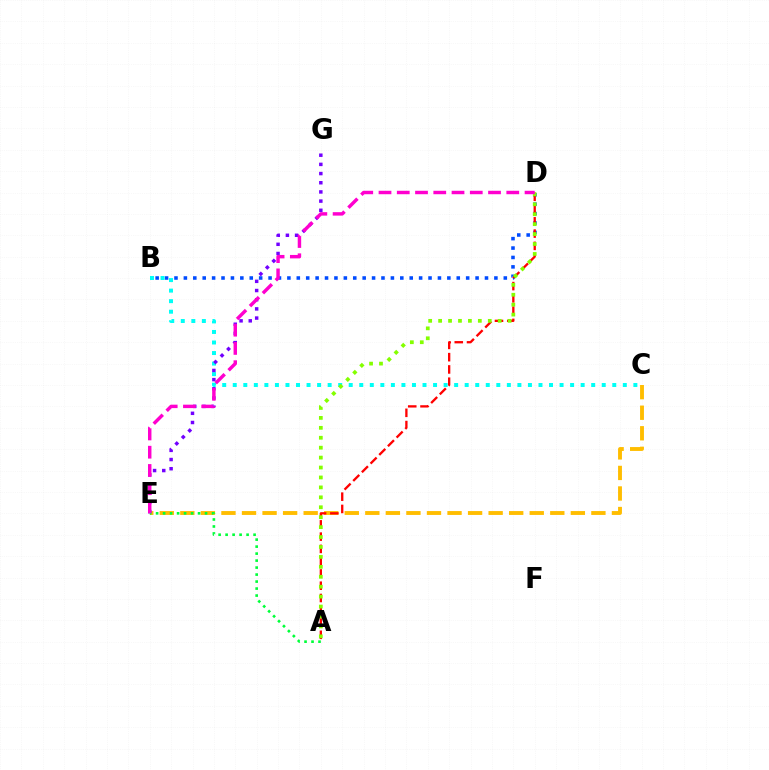{('B', 'D'): [{'color': '#004bff', 'line_style': 'dotted', 'thickness': 2.56}], ('C', 'E'): [{'color': '#ffbd00', 'line_style': 'dashed', 'thickness': 2.79}], ('A', 'D'): [{'color': '#ff0000', 'line_style': 'dashed', 'thickness': 1.67}, {'color': '#84ff00', 'line_style': 'dotted', 'thickness': 2.7}], ('B', 'C'): [{'color': '#00fff6', 'line_style': 'dotted', 'thickness': 2.86}], ('E', 'G'): [{'color': '#7200ff', 'line_style': 'dotted', 'thickness': 2.49}], ('A', 'E'): [{'color': '#00ff39', 'line_style': 'dotted', 'thickness': 1.9}], ('D', 'E'): [{'color': '#ff00cf', 'line_style': 'dashed', 'thickness': 2.48}]}